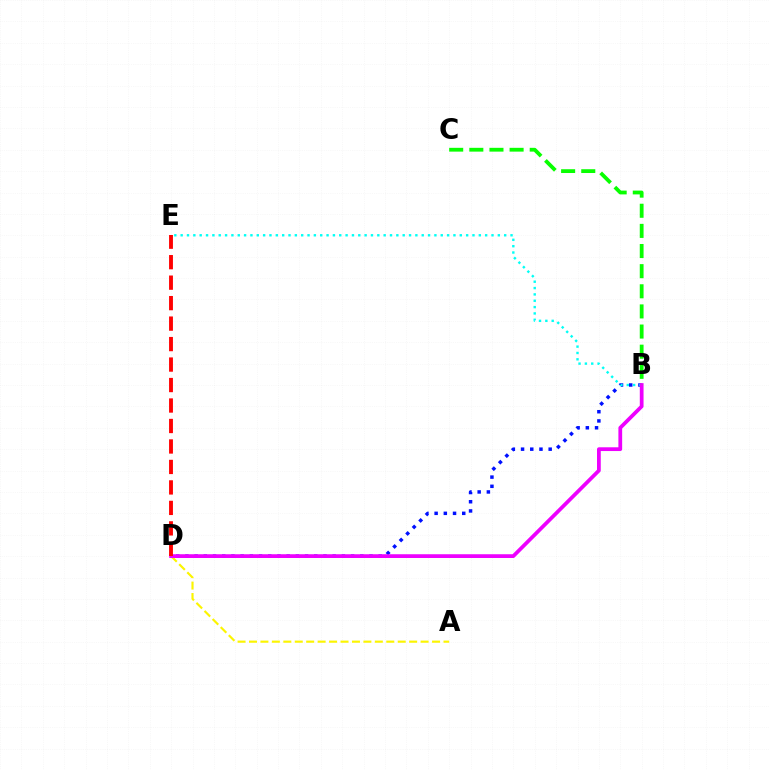{('B', 'D'): [{'color': '#0010ff', 'line_style': 'dotted', 'thickness': 2.5}, {'color': '#ee00ff', 'line_style': 'solid', 'thickness': 2.7}], ('B', 'E'): [{'color': '#00fff6', 'line_style': 'dotted', 'thickness': 1.72}], ('A', 'D'): [{'color': '#fcf500', 'line_style': 'dashed', 'thickness': 1.55}], ('D', 'E'): [{'color': '#ff0000', 'line_style': 'dashed', 'thickness': 2.78}], ('B', 'C'): [{'color': '#08ff00', 'line_style': 'dashed', 'thickness': 2.73}]}